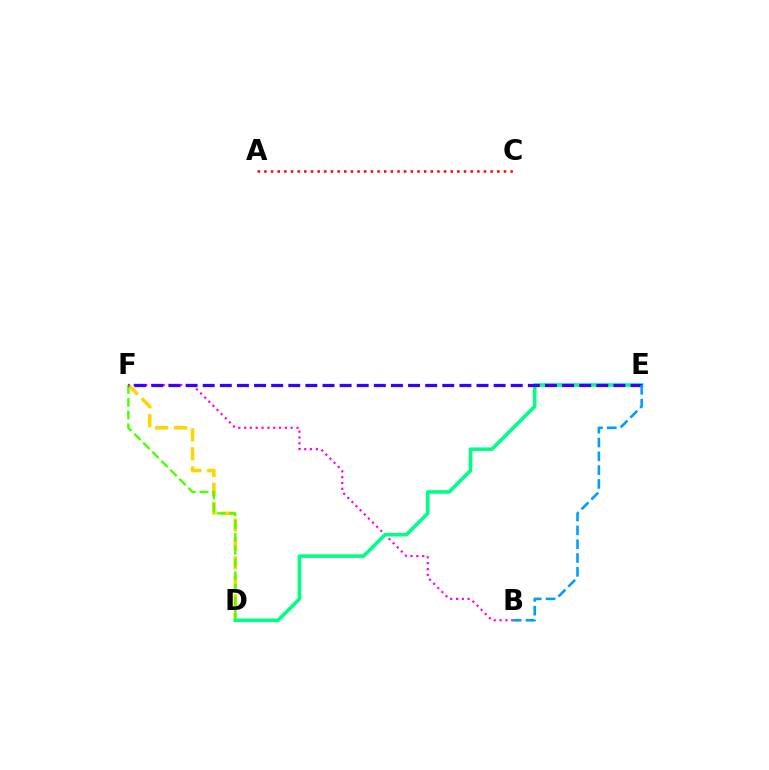{('D', 'F'): [{'color': '#ffd500', 'line_style': 'dashed', 'thickness': 2.58}, {'color': '#4fff00', 'line_style': 'dashed', 'thickness': 1.74}], ('B', 'F'): [{'color': '#ff00ed', 'line_style': 'dotted', 'thickness': 1.58}], ('D', 'E'): [{'color': '#00ff86', 'line_style': 'solid', 'thickness': 2.59}], ('E', 'F'): [{'color': '#3700ff', 'line_style': 'dashed', 'thickness': 2.32}], ('B', 'E'): [{'color': '#009eff', 'line_style': 'dashed', 'thickness': 1.88}], ('A', 'C'): [{'color': '#ff0000', 'line_style': 'dotted', 'thickness': 1.81}]}